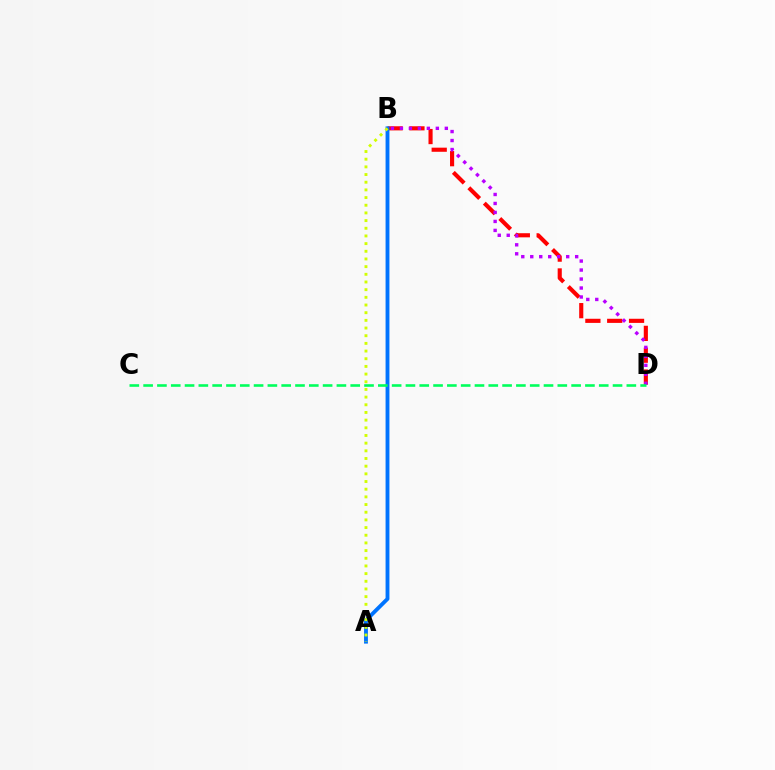{('B', 'D'): [{'color': '#ff0000', 'line_style': 'dashed', 'thickness': 2.97}, {'color': '#b900ff', 'line_style': 'dotted', 'thickness': 2.44}], ('A', 'B'): [{'color': '#0074ff', 'line_style': 'solid', 'thickness': 2.78}, {'color': '#d1ff00', 'line_style': 'dotted', 'thickness': 2.09}], ('C', 'D'): [{'color': '#00ff5c', 'line_style': 'dashed', 'thickness': 1.88}]}